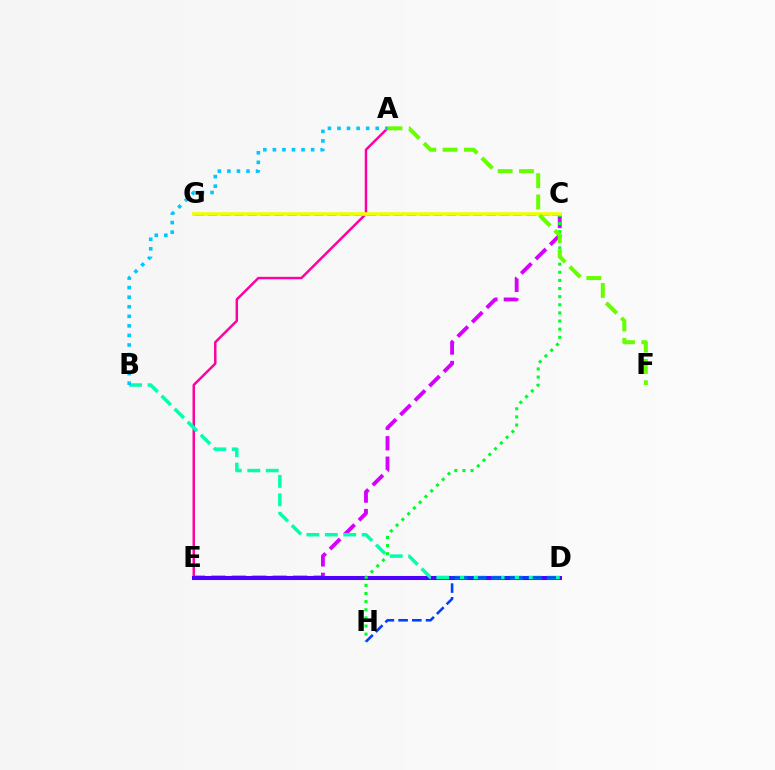{('A', 'E'): [{'color': '#ff00a0', 'line_style': 'solid', 'thickness': 1.77}], ('C', 'E'): [{'color': '#d600ff', 'line_style': 'dashed', 'thickness': 2.78}], ('D', 'E'): [{'color': '#ff8800', 'line_style': 'dashed', 'thickness': 1.61}, {'color': '#4f00ff', 'line_style': 'solid', 'thickness': 2.92}], ('B', 'D'): [{'color': '#00ffaf', 'line_style': 'dashed', 'thickness': 2.51}], ('A', 'B'): [{'color': '#00c7ff', 'line_style': 'dotted', 'thickness': 2.6}], ('C', 'H'): [{'color': '#00ff27', 'line_style': 'dotted', 'thickness': 2.21}], ('D', 'H'): [{'color': '#003fff', 'line_style': 'dashed', 'thickness': 1.86}], ('C', 'G'): [{'color': '#ff0000', 'line_style': 'dashed', 'thickness': 1.8}, {'color': '#eeff00', 'line_style': 'solid', 'thickness': 2.62}], ('A', 'F'): [{'color': '#66ff00', 'line_style': 'dashed', 'thickness': 2.89}]}